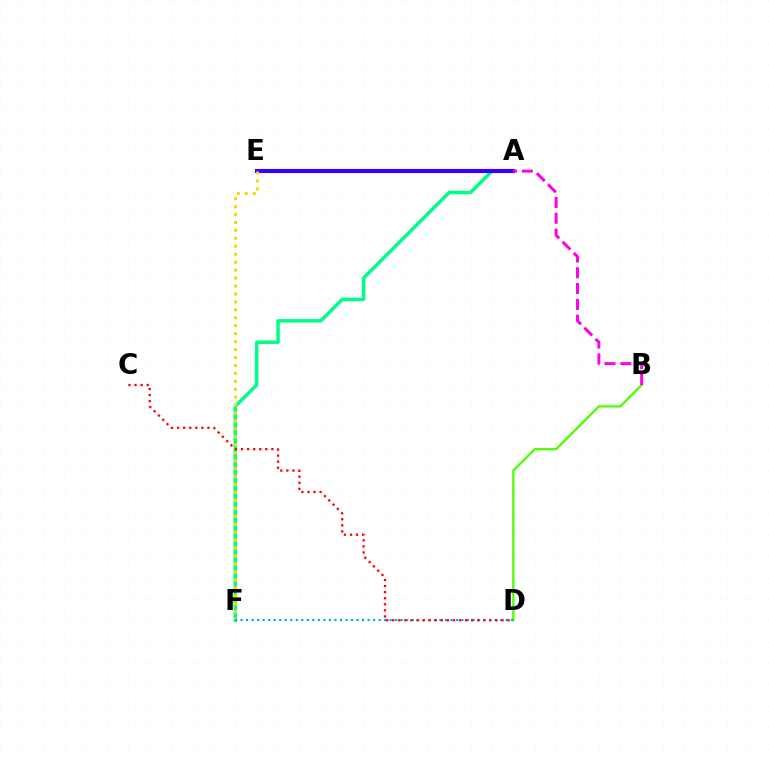{('B', 'D'): [{'color': '#4fff00', 'line_style': 'solid', 'thickness': 1.66}], ('A', 'F'): [{'color': '#00ff86', 'line_style': 'solid', 'thickness': 2.52}], ('A', 'E'): [{'color': '#3700ff', 'line_style': 'solid', 'thickness': 2.96}], ('E', 'F'): [{'color': '#ffd500', 'line_style': 'dotted', 'thickness': 2.16}], ('D', 'F'): [{'color': '#009eff', 'line_style': 'dotted', 'thickness': 1.5}], ('C', 'D'): [{'color': '#ff0000', 'line_style': 'dotted', 'thickness': 1.65}], ('A', 'B'): [{'color': '#ff00ed', 'line_style': 'dashed', 'thickness': 2.15}]}